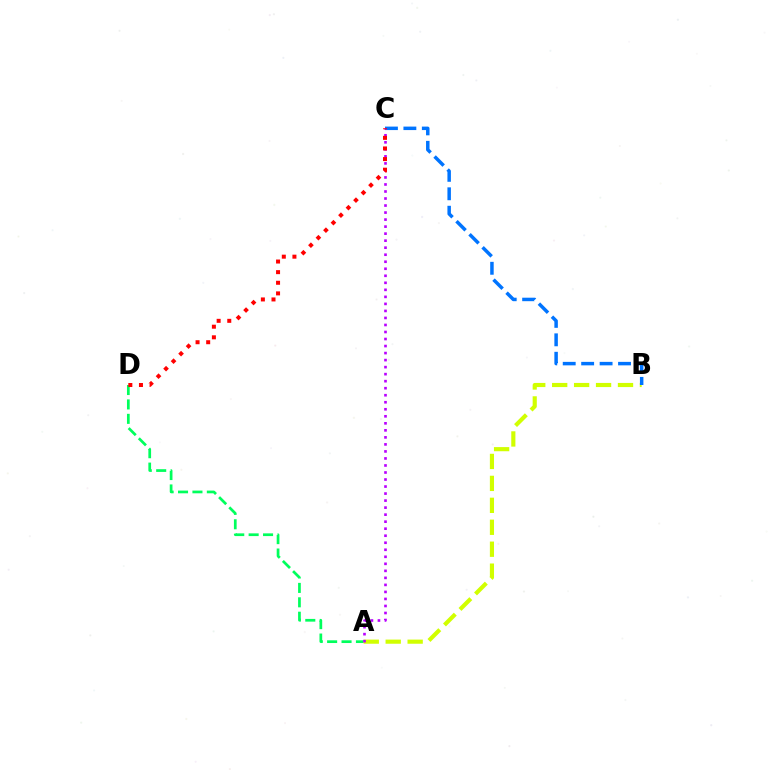{('A', 'D'): [{'color': '#00ff5c', 'line_style': 'dashed', 'thickness': 1.96}], ('A', 'B'): [{'color': '#d1ff00', 'line_style': 'dashed', 'thickness': 2.98}], ('B', 'C'): [{'color': '#0074ff', 'line_style': 'dashed', 'thickness': 2.51}], ('A', 'C'): [{'color': '#b900ff', 'line_style': 'dotted', 'thickness': 1.91}], ('C', 'D'): [{'color': '#ff0000', 'line_style': 'dotted', 'thickness': 2.88}]}